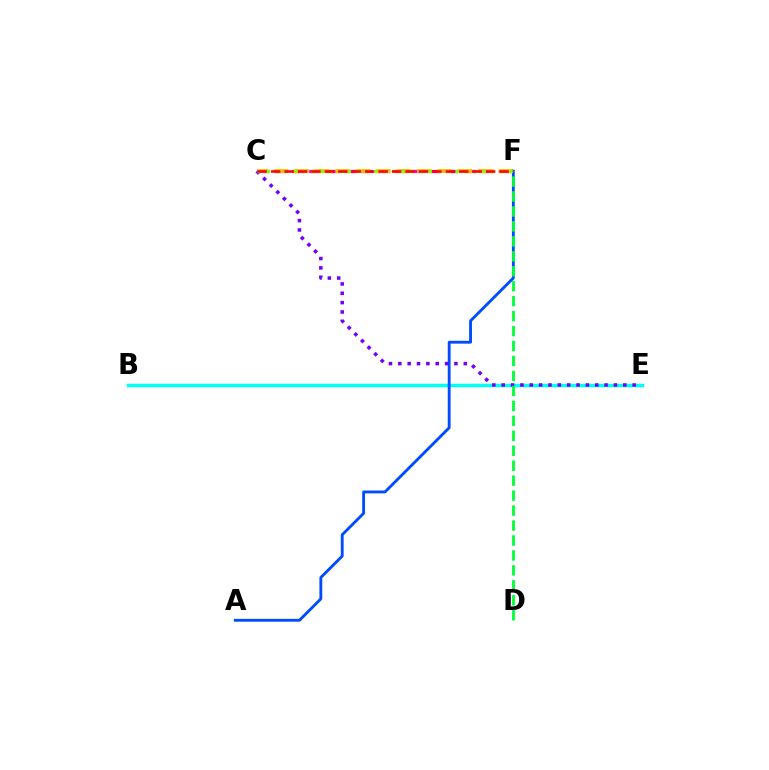{('C', 'F'): [{'color': '#ff00cf', 'line_style': 'dashed', 'thickness': 2.34}, {'color': '#ffbd00', 'line_style': 'dashed', 'thickness': 2.77}, {'color': '#84ff00', 'line_style': 'dotted', 'thickness': 2.44}, {'color': '#ff0000', 'line_style': 'dashed', 'thickness': 1.83}], ('B', 'E'): [{'color': '#00fff6', 'line_style': 'solid', 'thickness': 2.49}], ('A', 'F'): [{'color': '#004bff', 'line_style': 'solid', 'thickness': 2.05}], ('C', 'E'): [{'color': '#7200ff', 'line_style': 'dotted', 'thickness': 2.54}], ('D', 'F'): [{'color': '#00ff39', 'line_style': 'dashed', 'thickness': 2.03}]}